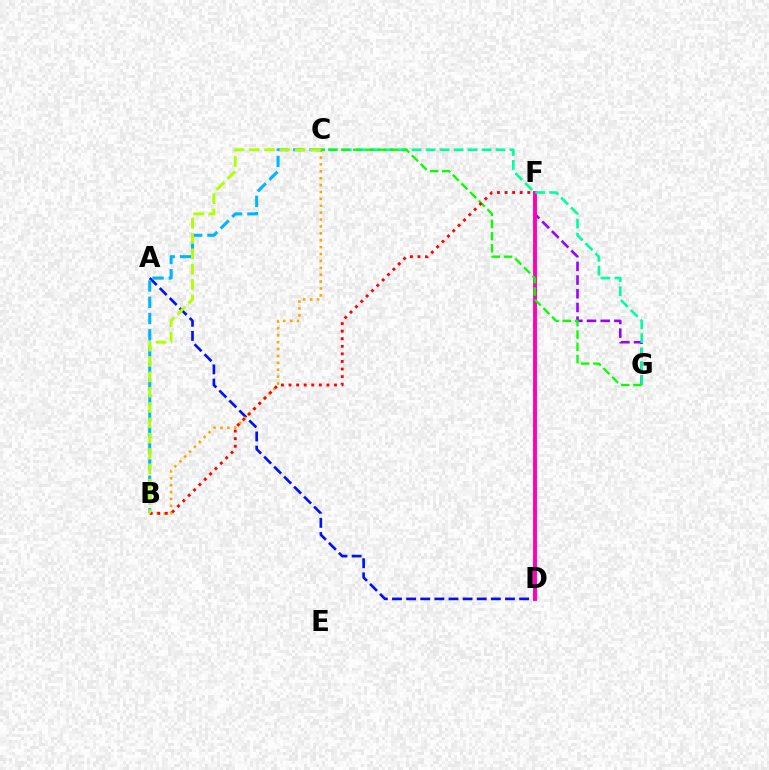{('F', 'G'): [{'color': '#9b00ff', 'line_style': 'dashed', 'thickness': 1.86}], ('A', 'D'): [{'color': '#0010ff', 'line_style': 'dashed', 'thickness': 1.92}], ('D', 'F'): [{'color': '#ff00bd', 'line_style': 'solid', 'thickness': 2.8}], ('B', 'C'): [{'color': '#00b5ff', 'line_style': 'dashed', 'thickness': 2.21}, {'color': '#ffa500', 'line_style': 'dotted', 'thickness': 1.87}, {'color': '#b3ff00', 'line_style': 'dashed', 'thickness': 2.08}], ('C', 'G'): [{'color': '#00ff9d', 'line_style': 'dashed', 'thickness': 1.9}, {'color': '#08ff00', 'line_style': 'dashed', 'thickness': 1.66}], ('B', 'F'): [{'color': '#ff0000', 'line_style': 'dotted', 'thickness': 2.06}]}